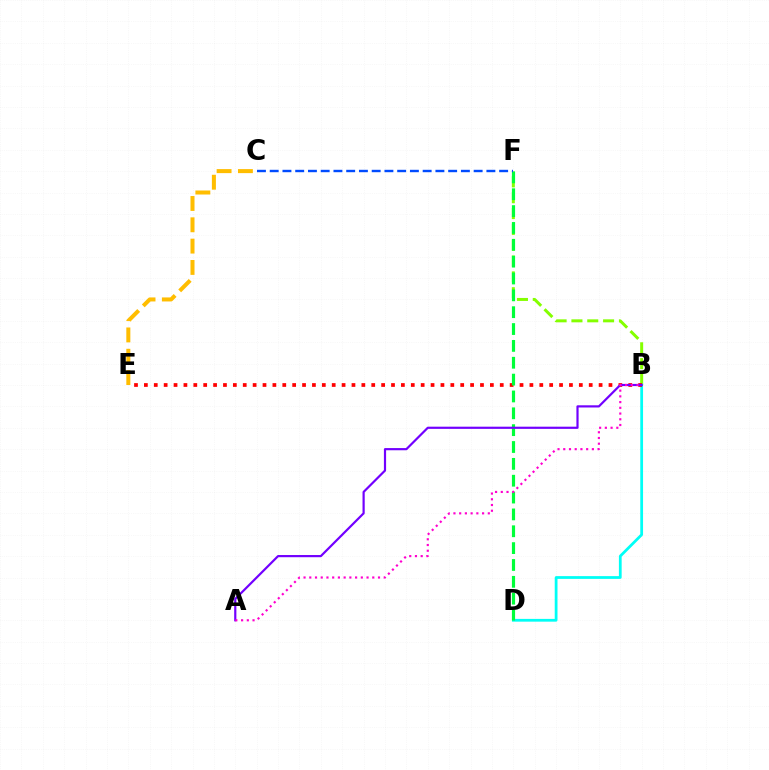{('B', 'F'): [{'color': '#84ff00', 'line_style': 'dashed', 'thickness': 2.15}], ('B', 'D'): [{'color': '#00fff6', 'line_style': 'solid', 'thickness': 1.99}], ('C', 'E'): [{'color': '#ffbd00', 'line_style': 'dashed', 'thickness': 2.9}], ('B', 'E'): [{'color': '#ff0000', 'line_style': 'dotted', 'thickness': 2.69}], ('D', 'F'): [{'color': '#00ff39', 'line_style': 'dashed', 'thickness': 2.29}], ('A', 'B'): [{'color': '#7200ff', 'line_style': 'solid', 'thickness': 1.58}, {'color': '#ff00cf', 'line_style': 'dotted', 'thickness': 1.56}], ('C', 'F'): [{'color': '#004bff', 'line_style': 'dashed', 'thickness': 1.73}]}